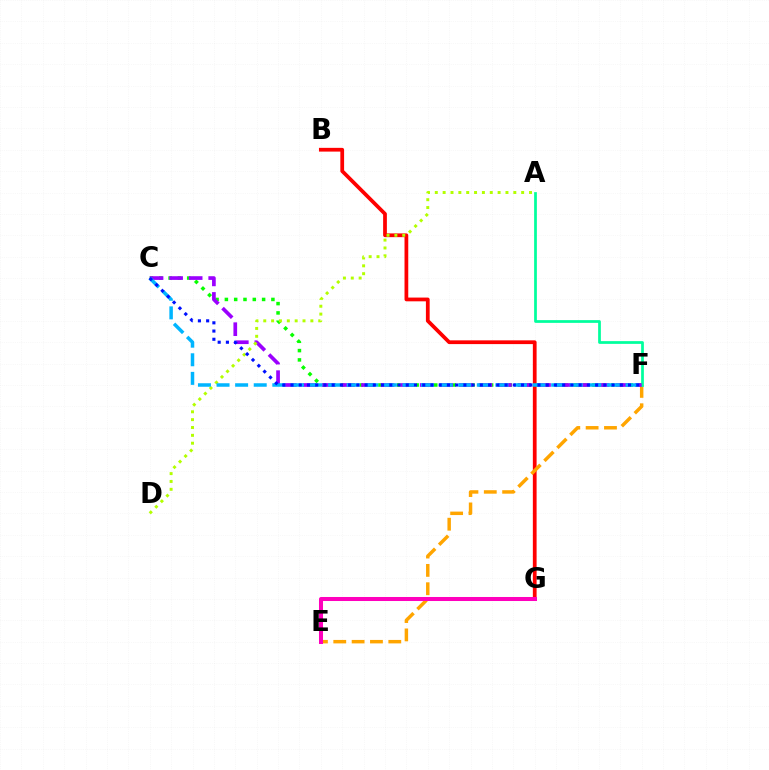{('B', 'G'): [{'color': '#ff0000', 'line_style': 'solid', 'thickness': 2.7}], ('E', 'F'): [{'color': '#ffa500', 'line_style': 'dashed', 'thickness': 2.49}], ('C', 'F'): [{'color': '#08ff00', 'line_style': 'dotted', 'thickness': 2.53}, {'color': '#9b00ff', 'line_style': 'dashed', 'thickness': 2.66}, {'color': '#00b5ff', 'line_style': 'dashed', 'thickness': 2.53}, {'color': '#0010ff', 'line_style': 'dotted', 'thickness': 2.24}], ('A', 'F'): [{'color': '#00ff9d', 'line_style': 'solid', 'thickness': 1.97}], ('A', 'D'): [{'color': '#b3ff00', 'line_style': 'dotted', 'thickness': 2.13}], ('E', 'G'): [{'color': '#ff00bd', 'line_style': 'solid', 'thickness': 2.89}]}